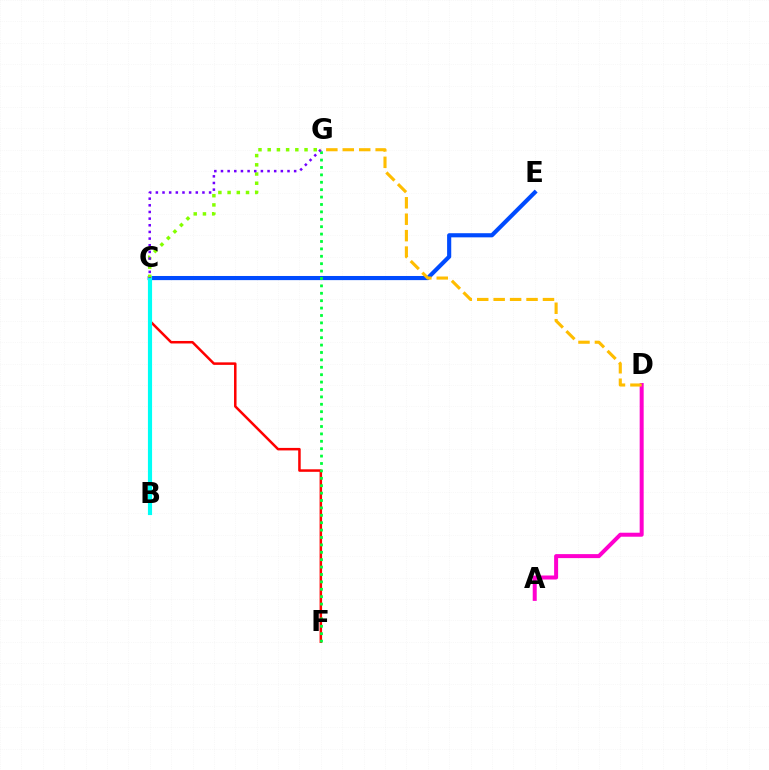{('C', 'F'): [{'color': '#ff0000', 'line_style': 'solid', 'thickness': 1.81}], ('C', 'E'): [{'color': '#004bff', 'line_style': 'solid', 'thickness': 2.98}], ('B', 'C'): [{'color': '#00fff6', 'line_style': 'solid', 'thickness': 2.98}], ('C', 'G'): [{'color': '#84ff00', 'line_style': 'dotted', 'thickness': 2.5}, {'color': '#7200ff', 'line_style': 'dotted', 'thickness': 1.81}], ('A', 'D'): [{'color': '#ff00cf', 'line_style': 'solid', 'thickness': 2.88}], ('F', 'G'): [{'color': '#00ff39', 'line_style': 'dotted', 'thickness': 2.01}], ('D', 'G'): [{'color': '#ffbd00', 'line_style': 'dashed', 'thickness': 2.23}]}